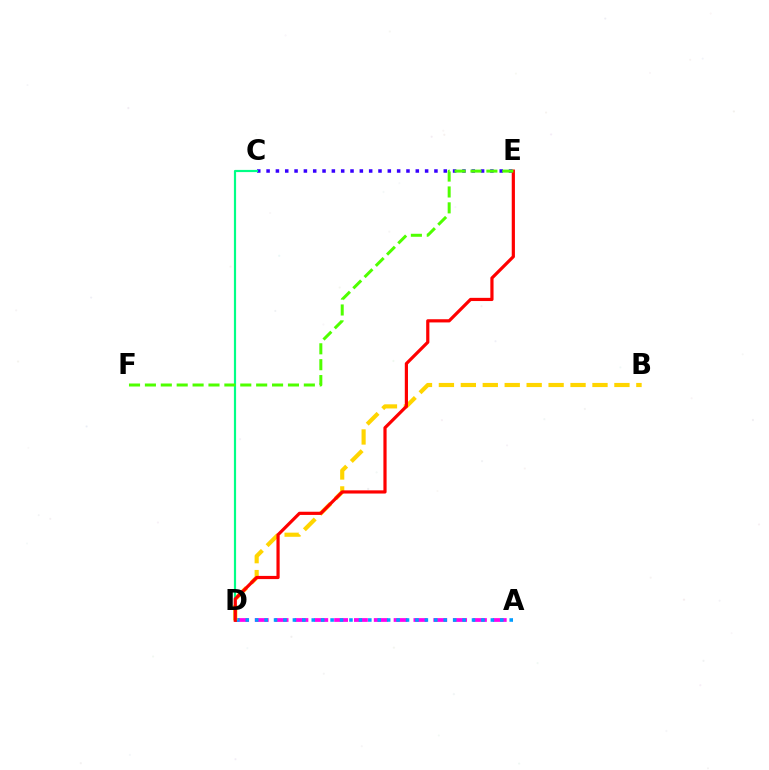{('C', 'E'): [{'color': '#3700ff', 'line_style': 'dotted', 'thickness': 2.53}], ('A', 'D'): [{'color': '#ff00ed', 'line_style': 'dashed', 'thickness': 2.69}, {'color': '#009eff', 'line_style': 'dotted', 'thickness': 2.56}], ('B', 'D'): [{'color': '#ffd500', 'line_style': 'dashed', 'thickness': 2.98}], ('C', 'D'): [{'color': '#00ff86', 'line_style': 'solid', 'thickness': 1.58}], ('D', 'E'): [{'color': '#ff0000', 'line_style': 'solid', 'thickness': 2.3}], ('E', 'F'): [{'color': '#4fff00', 'line_style': 'dashed', 'thickness': 2.16}]}